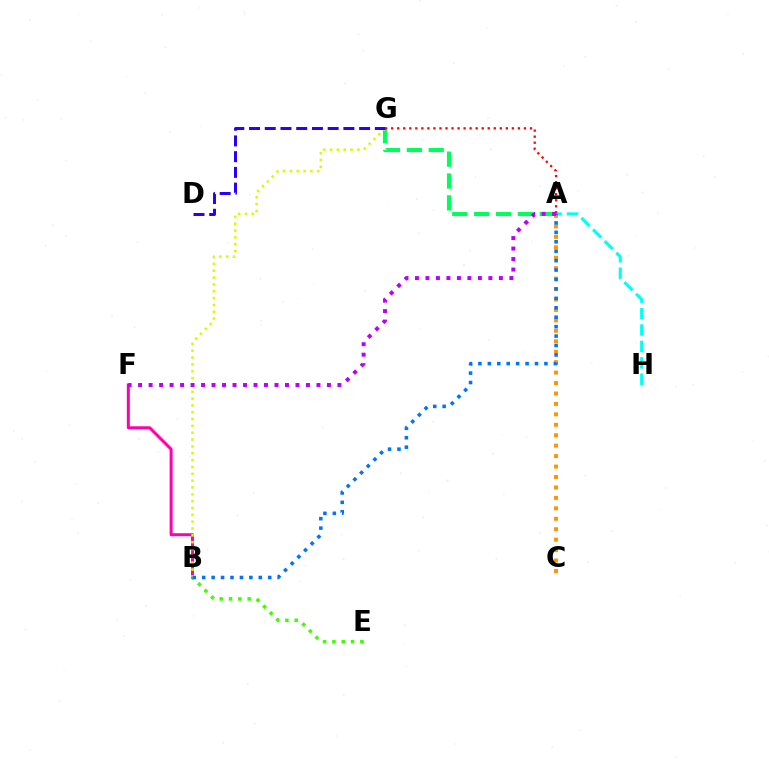{('A', 'C'): [{'color': '#ff9400', 'line_style': 'dotted', 'thickness': 2.84}], ('A', 'G'): [{'color': '#00ff5c', 'line_style': 'dashed', 'thickness': 2.97}, {'color': '#ff0000', 'line_style': 'dotted', 'thickness': 1.64}], ('B', 'F'): [{'color': '#ff00ac', 'line_style': 'solid', 'thickness': 2.15}], ('A', 'H'): [{'color': '#00fff6', 'line_style': 'dashed', 'thickness': 2.23}], ('B', 'E'): [{'color': '#3dff00', 'line_style': 'dotted', 'thickness': 2.53}], ('B', 'G'): [{'color': '#d1ff00', 'line_style': 'dotted', 'thickness': 1.86}], ('D', 'G'): [{'color': '#2500ff', 'line_style': 'dashed', 'thickness': 2.14}], ('A', 'B'): [{'color': '#0074ff', 'line_style': 'dotted', 'thickness': 2.56}], ('A', 'F'): [{'color': '#b900ff', 'line_style': 'dotted', 'thickness': 2.85}]}